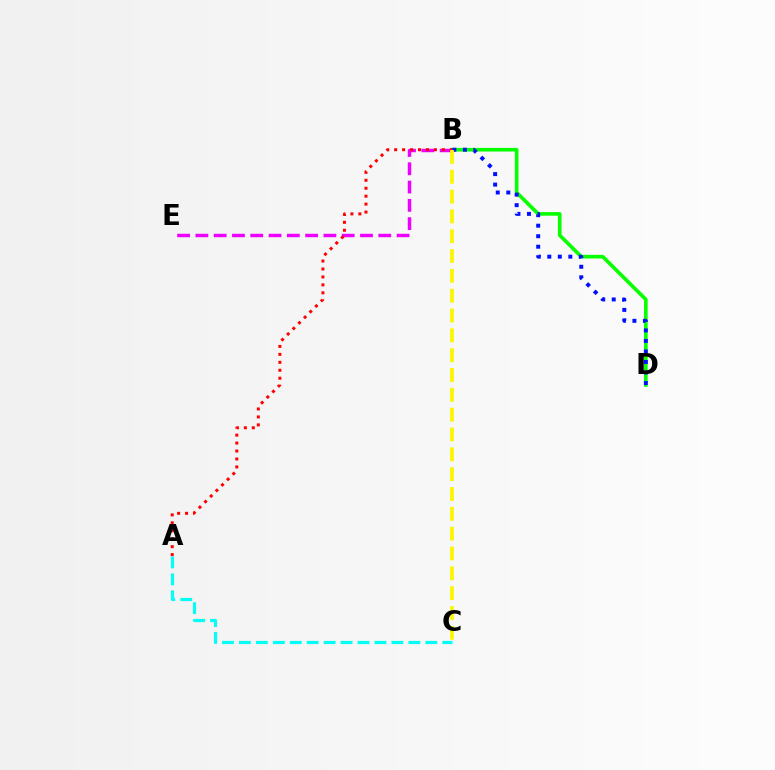{('B', 'D'): [{'color': '#08ff00', 'line_style': 'solid', 'thickness': 2.62}, {'color': '#0010ff', 'line_style': 'dotted', 'thickness': 2.86}], ('B', 'E'): [{'color': '#ee00ff', 'line_style': 'dashed', 'thickness': 2.48}], ('A', 'B'): [{'color': '#ff0000', 'line_style': 'dotted', 'thickness': 2.16}], ('A', 'C'): [{'color': '#00fff6', 'line_style': 'dashed', 'thickness': 2.3}], ('B', 'C'): [{'color': '#fcf500', 'line_style': 'dashed', 'thickness': 2.69}]}